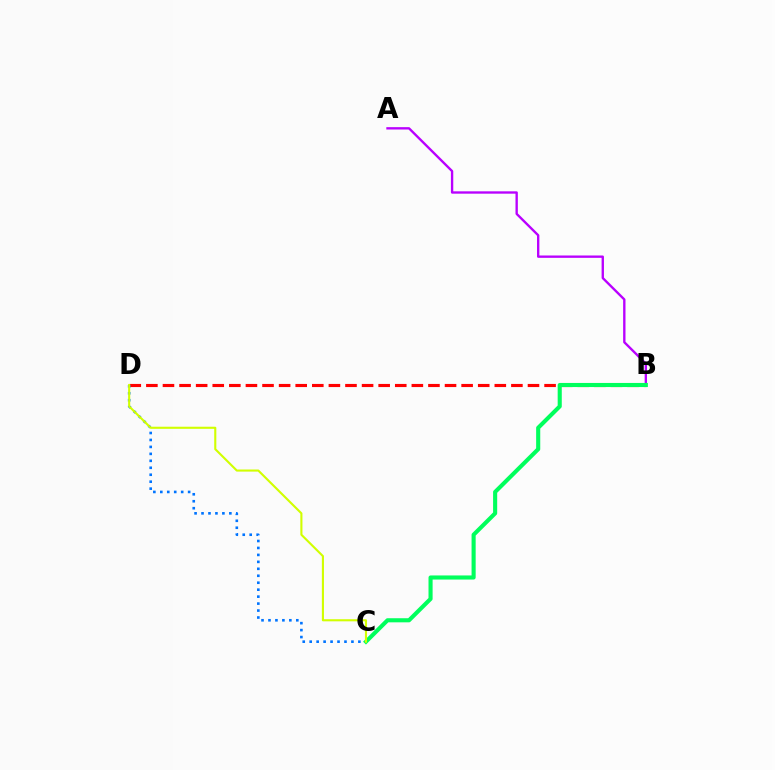{('B', 'D'): [{'color': '#ff0000', 'line_style': 'dashed', 'thickness': 2.25}], ('C', 'D'): [{'color': '#0074ff', 'line_style': 'dotted', 'thickness': 1.89}, {'color': '#d1ff00', 'line_style': 'solid', 'thickness': 1.52}], ('A', 'B'): [{'color': '#b900ff', 'line_style': 'solid', 'thickness': 1.7}], ('B', 'C'): [{'color': '#00ff5c', 'line_style': 'solid', 'thickness': 2.95}]}